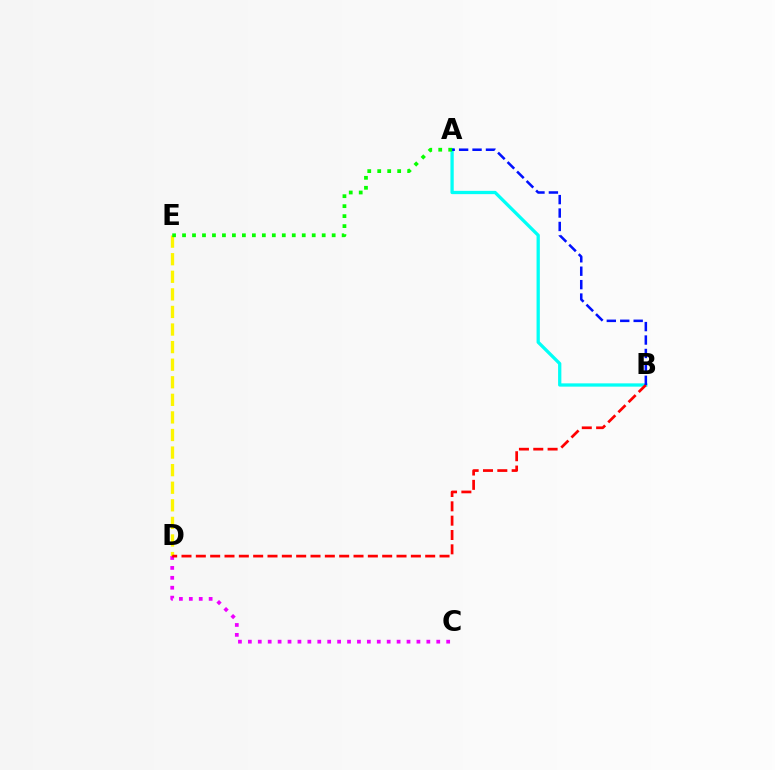{('A', 'B'): [{'color': '#00fff6', 'line_style': 'solid', 'thickness': 2.36}, {'color': '#0010ff', 'line_style': 'dashed', 'thickness': 1.82}], ('D', 'E'): [{'color': '#fcf500', 'line_style': 'dashed', 'thickness': 2.39}], ('C', 'D'): [{'color': '#ee00ff', 'line_style': 'dotted', 'thickness': 2.69}], ('B', 'D'): [{'color': '#ff0000', 'line_style': 'dashed', 'thickness': 1.95}], ('A', 'E'): [{'color': '#08ff00', 'line_style': 'dotted', 'thickness': 2.71}]}